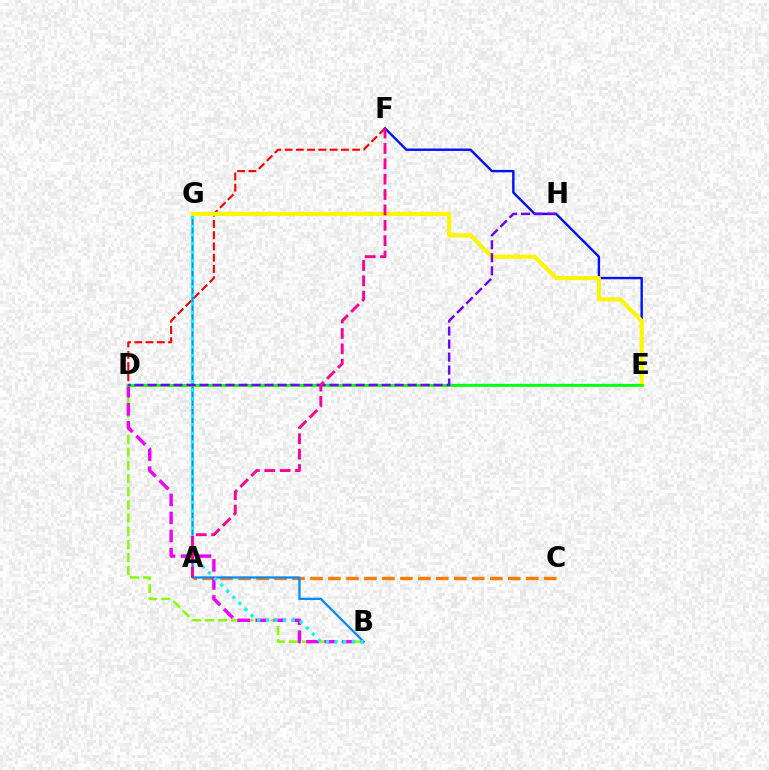{('D', 'F'): [{'color': '#ff0000', 'line_style': 'dashed', 'thickness': 1.53}], ('E', 'F'): [{'color': '#0010ff', 'line_style': 'solid', 'thickness': 1.72}], ('B', 'D'): [{'color': '#84ff00', 'line_style': 'dashed', 'thickness': 1.79}, {'color': '#ee00ff', 'line_style': 'dashed', 'thickness': 2.45}], ('D', 'E'): [{'color': '#00ff74', 'line_style': 'solid', 'thickness': 1.64}, {'color': '#08ff00', 'line_style': 'solid', 'thickness': 1.84}], ('A', 'C'): [{'color': '#ff7c00', 'line_style': 'dashed', 'thickness': 2.44}], ('B', 'G'): [{'color': '#008cff', 'line_style': 'solid', 'thickness': 1.63}, {'color': '#00fff6', 'line_style': 'dotted', 'thickness': 2.34}], ('E', 'G'): [{'color': '#fcf500', 'line_style': 'solid', 'thickness': 2.95}], ('D', 'H'): [{'color': '#7200ff', 'line_style': 'dashed', 'thickness': 1.77}], ('A', 'F'): [{'color': '#ff0094', 'line_style': 'dashed', 'thickness': 2.09}]}